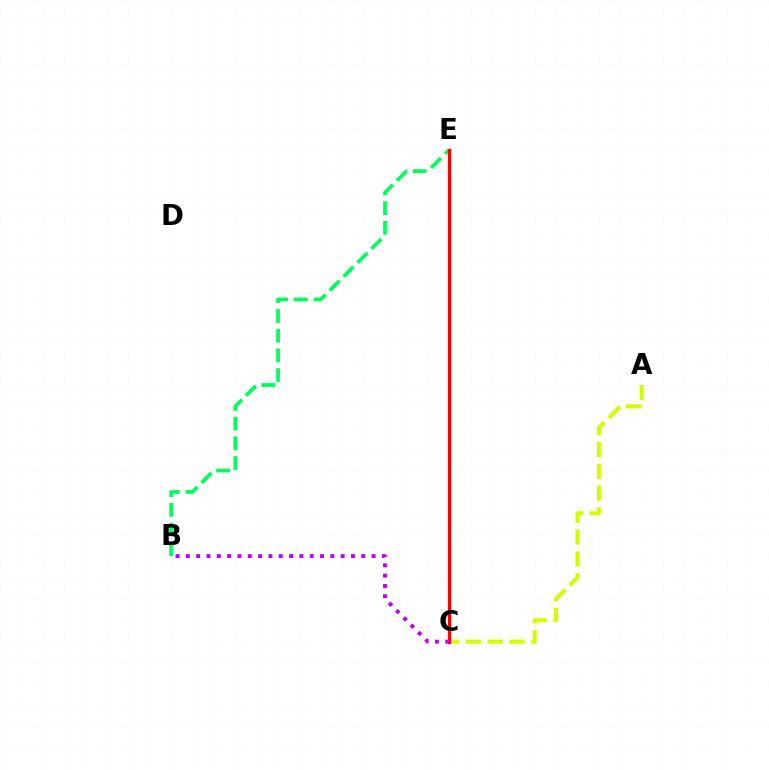{('B', 'E'): [{'color': '#00ff5c', 'line_style': 'dashed', 'thickness': 2.68}], ('A', 'C'): [{'color': '#d1ff00', 'line_style': 'dashed', 'thickness': 2.96}], ('C', 'E'): [{'color': '#0074ff', 'line_style': 'dashed', 'thickness': 2.08}, {'color': '#ff0000', 'line_style': 'solid', 'thickness': 2.33}], ('B', 'C'): [{'color': '#b900ff', 'line_style': 'dotted', 'thickness': 2.8}]}